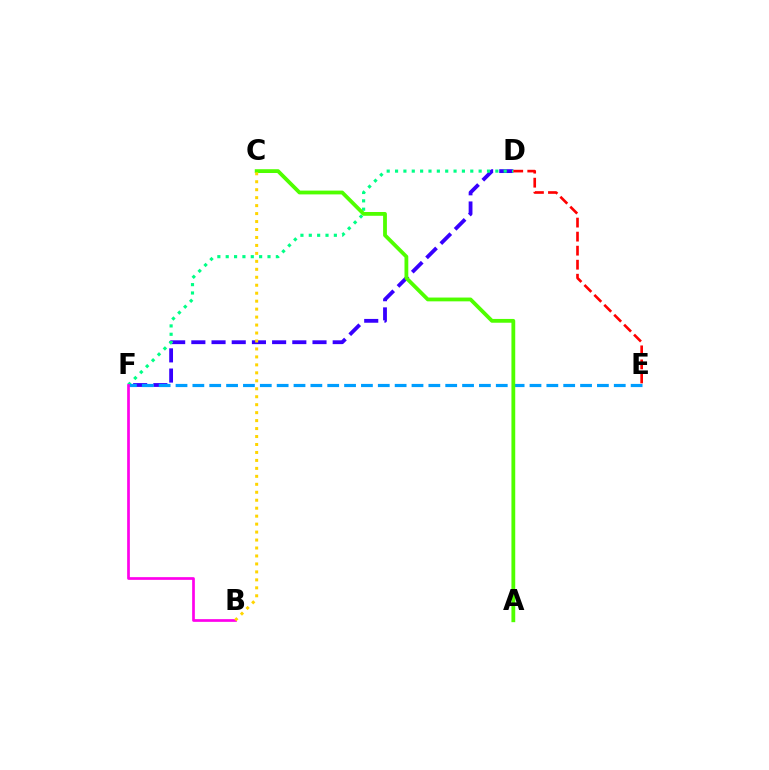{('D', 'F'): [{'color': '#3700ff', 'line_style': 'dashed', 'thickness': 2.74}, {'color': '#00ff86', 'line_style': 'dotted', 'thickness': 2.27}], ('E', 'F'): [{'color': '#009eff', 'line_style': 'dashed', 'thickness': 2.29}], ('A', 'C'): [{'color': '#4fff00', 'line_style': 'solid', 'thickness': 2.73}], ('B', 'F'): [{'color': '#ff00ed', 'line_style': 'solid', 'thickness': 1.95}], ('B', 'C'): [{'color': '#ffd500', 'line_style': 'dotted', 'thickness': 2.16}], ('D', 'E'): [{'color': '#ff0000', 'line_style': 'dashed', 'thickness': 1.91}]}